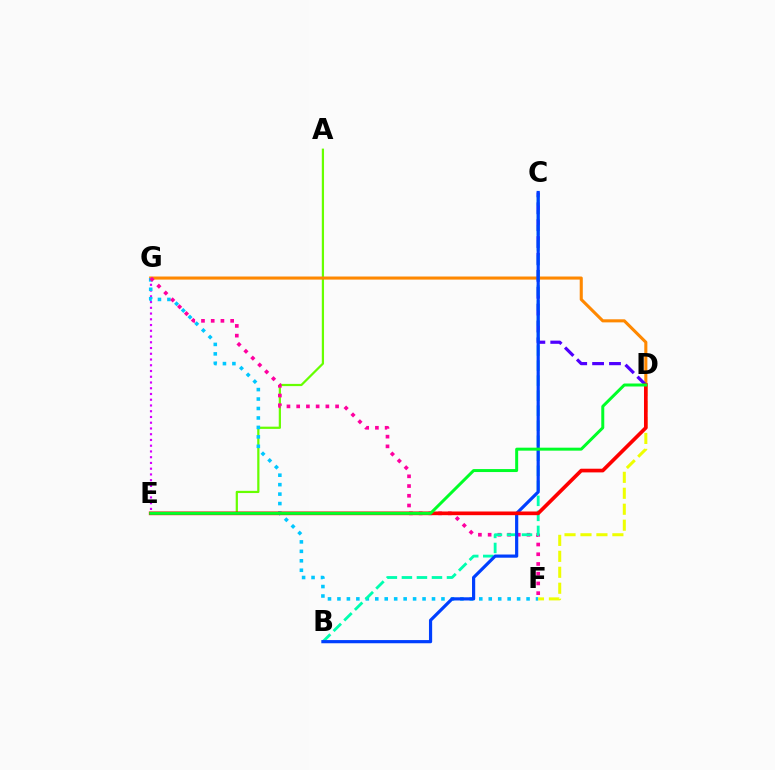{('E', 'G'): [{'color': '#d600ff', 'line_style': 'dotted', 'thickness': 1.56}], ('A', 'E'): [{'color': '#66ff00', 'line_style': 'solid', 'thickness': 1.6}], ('D', 'G'): [{'color': '#ff8800', 'line_style': 'solid', 'thickness': 2.22}], ('F', 'G'): [{'color': '#00c7ff', 'line_style': 'dotted', 'thickness': 2.57}, {'color': '#ff00a0', 'line_style': 'dotted', 'thickness': 2.64}], ('C', 'D'): [{'color': '#4f00ff', 'line_style': 'dashed', 'thickness': 2.29}], ('D', 'F'): [{'color': '#eeff00', 'line_style': 'dashed', 'thickness': 2.17}], ('B', 'C'): [{'color': '#00ffaf', 'line_style': 'dashed', 'thickness': 2.04}, {'color': '#003fff', 'line_style': 'solid', 'thickness': 2.29}], ('D', 'E'): [{'color': '#ff0000', 'line_style': 'solid', 'thickness': 2.65}, {'color': '#00ff27', 'line_style': 'solid', 'thickness': 2.15}]}